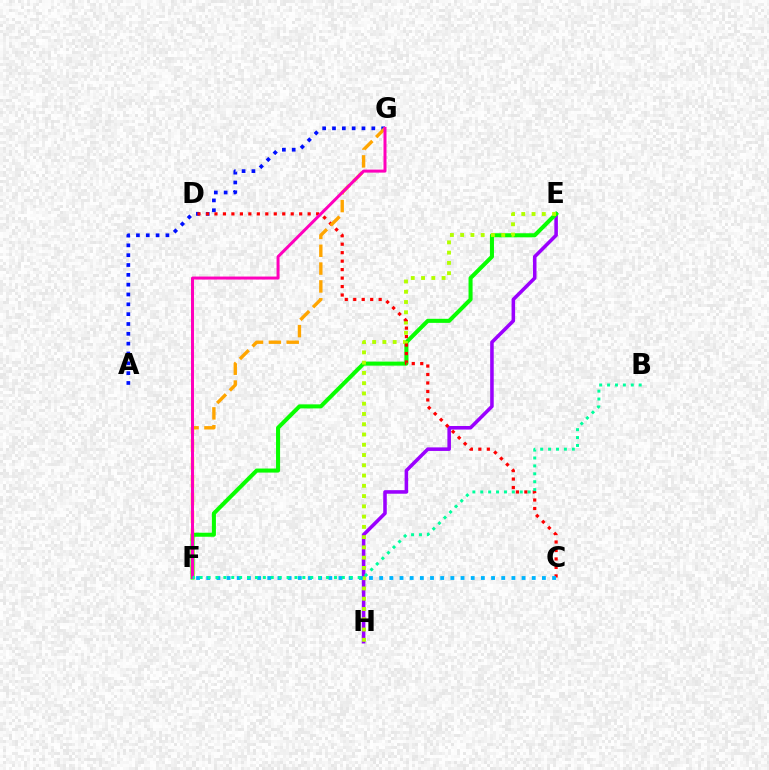{('E', 'H'): [{'color': '#9b00ff', 'line_style': 'solid', 'thickness': 2.56}, {'color': '#b3ff00', 'line_style': 'dotted', 'thickness': 2.79}], ('E', 'F'): [{'color': '#08ff00', 'line_style': 'solid', 'thickness': 2.92}], ('A', 'G'): [{'color': '#0010ff', 'line_style': 'dotted', 'thickness': 2.67}], ('C', 'D'): [{'color': '#ff0000', 'line_style': 'dotted', 'thickness': 2.3}], ('F', 'G'): [{'color': '#ffa500', 'line_style': 'dashed', 'thickness': 2.42}, {'color': '#ff00bd', 'line_style': 'solid', 'thickness': 2.16}], ('C', 'F'): [{'color': '#00b5ff', 'line_style': 'dotted', 'thickness': 2.76}], ('B', 'F'): [{'color': '#00ff9d', 'line_style': 'dotted', 'thickness': 2.15}]}